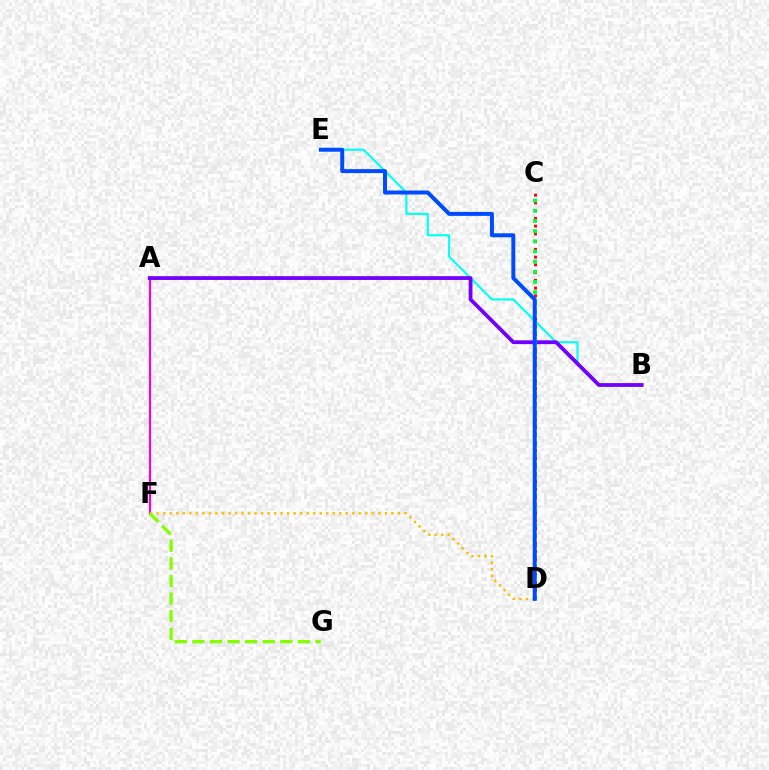{('B', 'E'): [{'color': '#00fff6', 'line_style': 'solid', 'thickness': 1.54}], ('A', 'F'): [{'color': '#ff00cf', 'line_style': 'solid', 'thickness': 1.56}], ('C', 'D'): [{'color': '#ff0000', 'line_style': 'dotted', 'thickness': 2.11}, {'color': '#00ff39', 'line_style': 'dotted', 'thickness': 2.76}], ('A', 'B'): [{'color': '#7200ff', 'line_style': 'solid', 'thickness': 2.73}], ('D', 'F'): [{'color': '#ffbd00', 'line_style': 'dotted', 'thickness': 1.77}], ('D', 'E'): [{'color': '#004bff', 'line_style': 'solid', 'thickness': 2.86}], ('F', 'G'): [{'color': '#84ff00', 'line_style': 'dashed', 'thickness': 2.39}]}